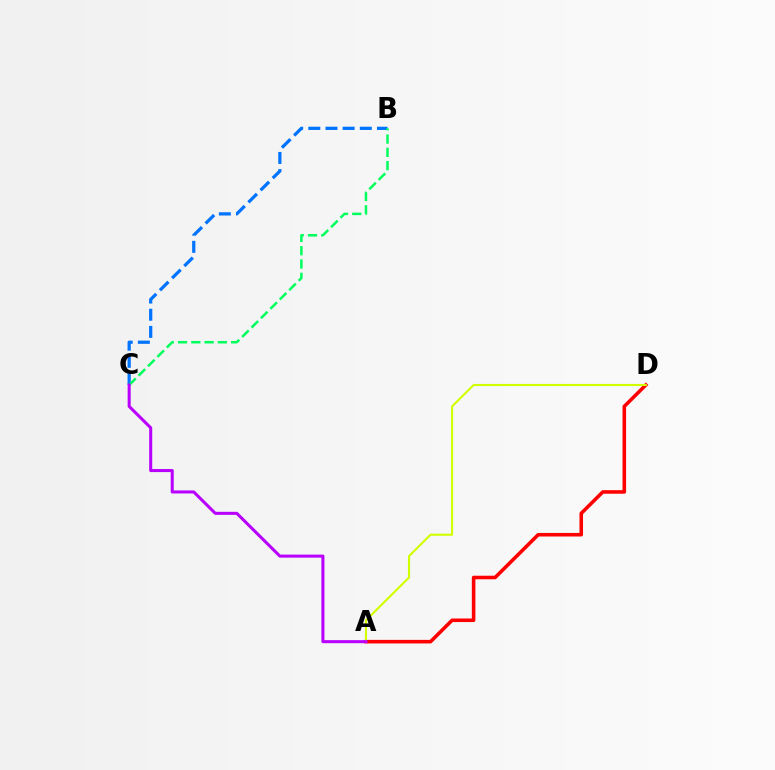{('A', 'D'): [{'color': '#ff0000', 'line_style': 'solid', 'thickness': 2.57}, {'color': '#d1ff00', 'line_style': 'solid', 'thickness': 1.52}], ('B', 'C'): [{'color': '#0074ff', 'line_style': 'dashed', 'thickness': 2.33}, {'color': '#00ff5c', 'line_style': 'dashed', 'thickness': 1.8}], ('A', 'C'): [{'color': '#b900ff', 'line_style': 'solid', 'thickness': 2.19}]}